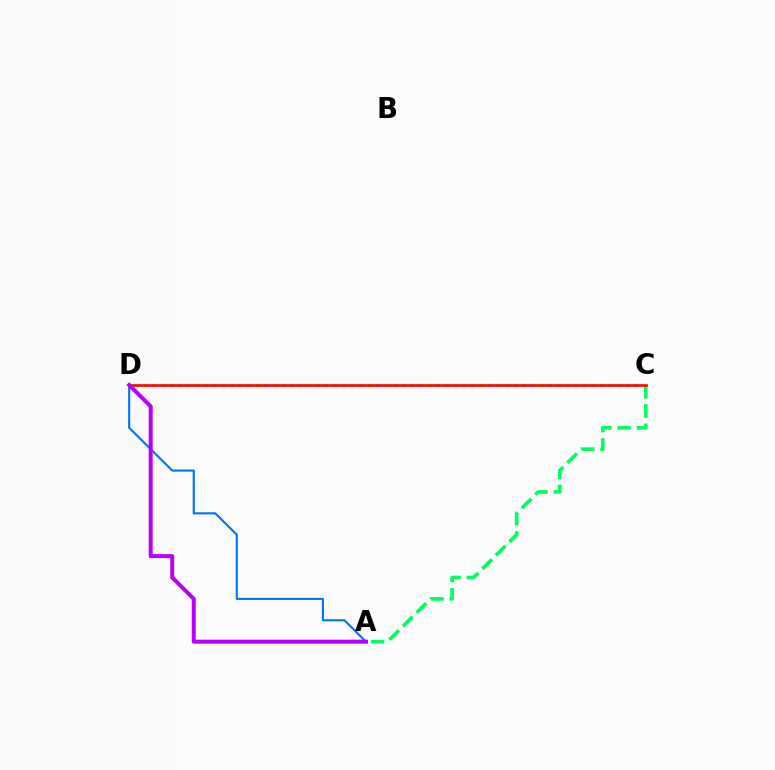{('C', 'D'): [{'color': '#d1ff00', 'line_style': 'dotted', 'thickness': 2.34}, {'color': '#ff0000', 'line_style': 'solid', 'thickness': 1.88}], ('A', 'D'): [{'color': '#0074ff', 'line_style': 'solid', 'thickness': 1.53}, {'color': '#b900ff', 'line_style': 'solid', 'thickness': 2.87}], ('A', 'C'): [{'color': '#00ff5c', 'line_style': 'dashed', 'thickness': 2.62}]}